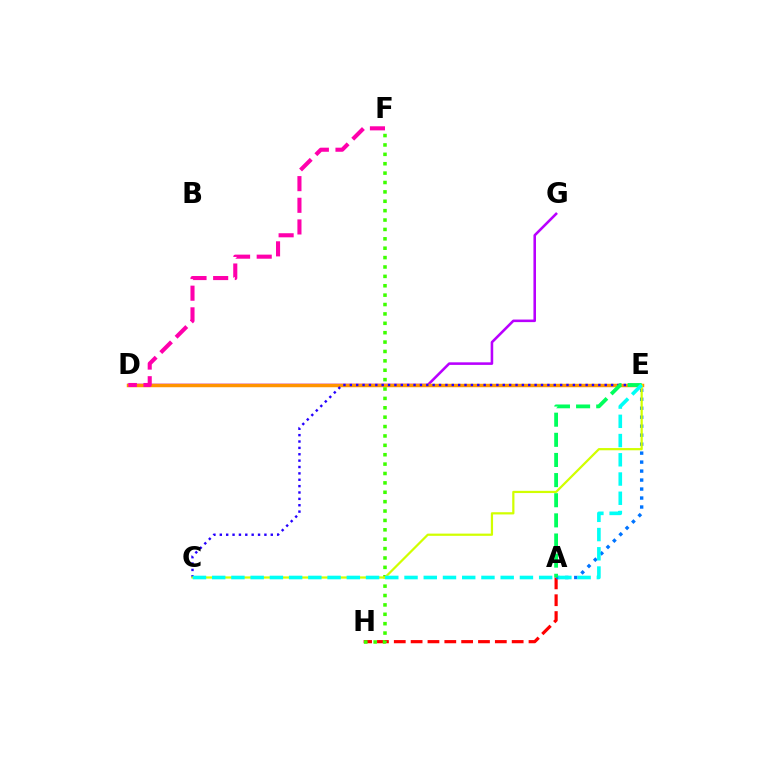{('A', 'H'): [{'color': '#ff0000', 'line_style': 'dashed', 'thickness': 2.29}], ('D', 'G'): [{'color': '#b900ff', 'line_style': 'solid', 'thickness': 1.85}], ('D', 'E'): [{'color': '#ff9400', 'line_style': 'solid', 'thickness': 2.5}], ('A', 'E'): [{'color': '#0074ff', 'line_style': 'dotted', 'thickness': 2.44}, {'color': '#00ff5c', 'line_style': 'dashed', 'thickness': 2.74}], ('C', 'E'): [{'color': '#2500ff', 'line_style': 'dotted', 'thickness': 1.73}, {'color': '#d1ff00', 'line_style': 'solid', 'thickness': 1.6}, {'color': '#00fff6', 'line_style': 'dashed', 'thickness': 2.61}], ('F', 'H'): [{'color': '#3dff00', 'line_style': 'dotted', 'thickness': 2.55}], ('D', 'F'): [{'color': '#ff00ac', 'line_style': 'dashed', 'thickness': 2.94}]}